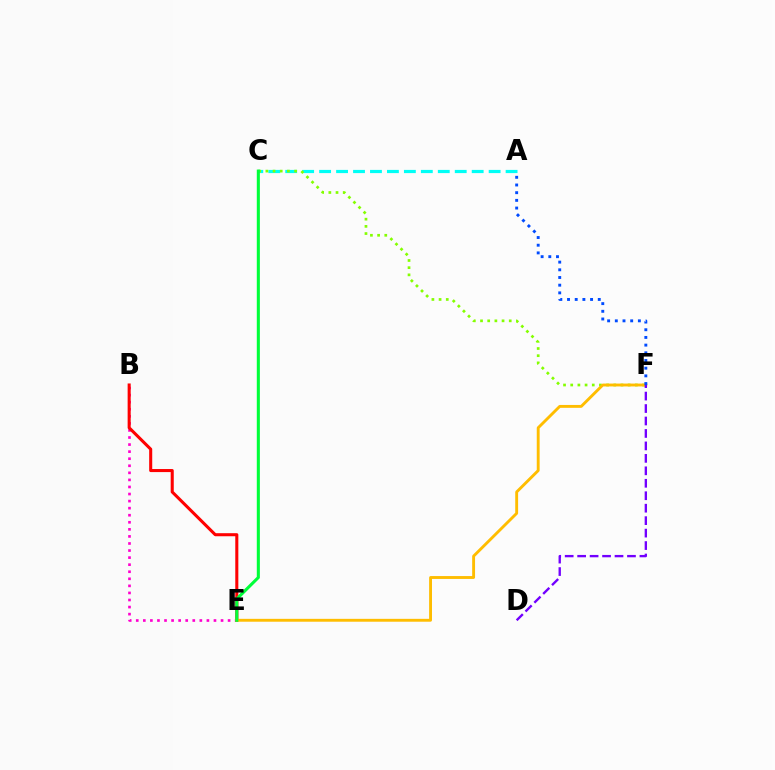{('A', 'C'): [{'color': '#00fff6', 'line_style': 'dashed', 'thickness': 2.3}], ('B', 'E'): [{'color': '#ff00cf', 'line_style': 'dotted', 'thickness': 1.92}, {'color': '#ff0000', 'line_style': 'solid', 'thickness': 2.2}], ('C', 'F'): [{'color': '#84ff00', 'line_style': 'dotted', 'thickness': 1.95}], ('E', 'F'): [{'color': '#ffbd00', 'line_style': 'solid', 'thickness': 2.07}], ('C', 'E'): [{'color': '#00ff39', 'line_style': 'solid', 'thickness': 2.22}], ('D', 'F'): [{'color': '#7200ff', 'line_style': 'dashed', 'thickness': 1.69}], ('A', 'F'): [{'color': '#004bff', 'line_style': 'dotted', 'thickness': 2.09}]}